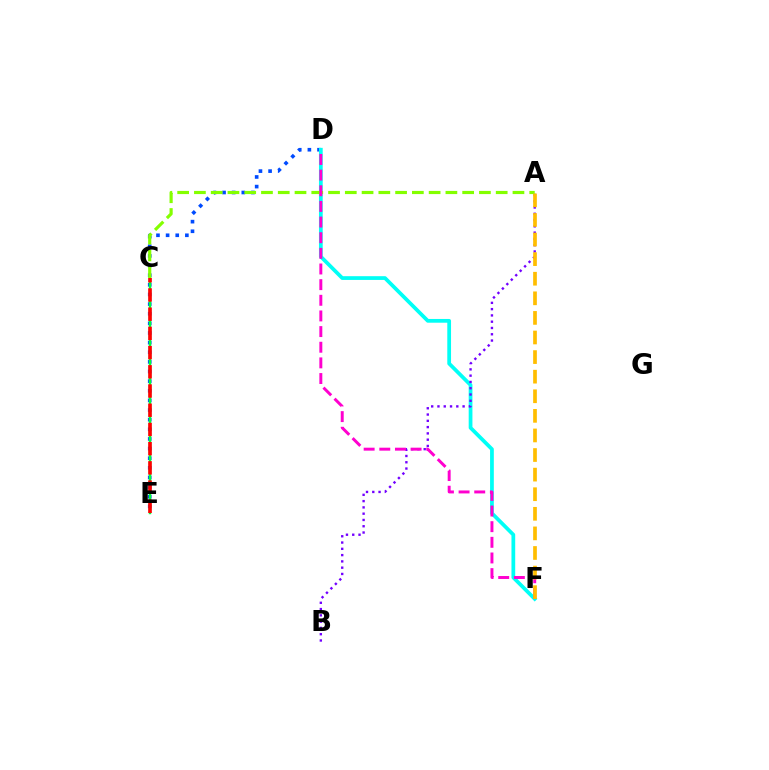{('D', 'E'): [{'color': '#004bff', 'line_style': 'dotted', 'thickness': 2.62}], ('D', 'F'): [{'color': '#00fff6', 'line_style': 'solid', 'thickness': 2.7}, {'color': '#ff00cf', 'line_style': 'dashed', 'thickness': 2.13}], ('C', 'E'): [{'color': '#00ff39', 'line_style': 'solid', 'thickness': 1.73}, {'color': '#ff0000', 'line_style': 'dashed', 'thickness': 2.61}], ('A', 'B'): [{'color': '#7200ff', 'line_style': 'dotted', 'thickness': 1.71}], ('A', 'C'): [{'color': '#84ff00', 'line_style': 'dashed', 'thickness': 2.28}], ('A', 'F'): [{'color': '#ffbd00', 'line_style': 'dashed', 'thickness': 2.66}]}